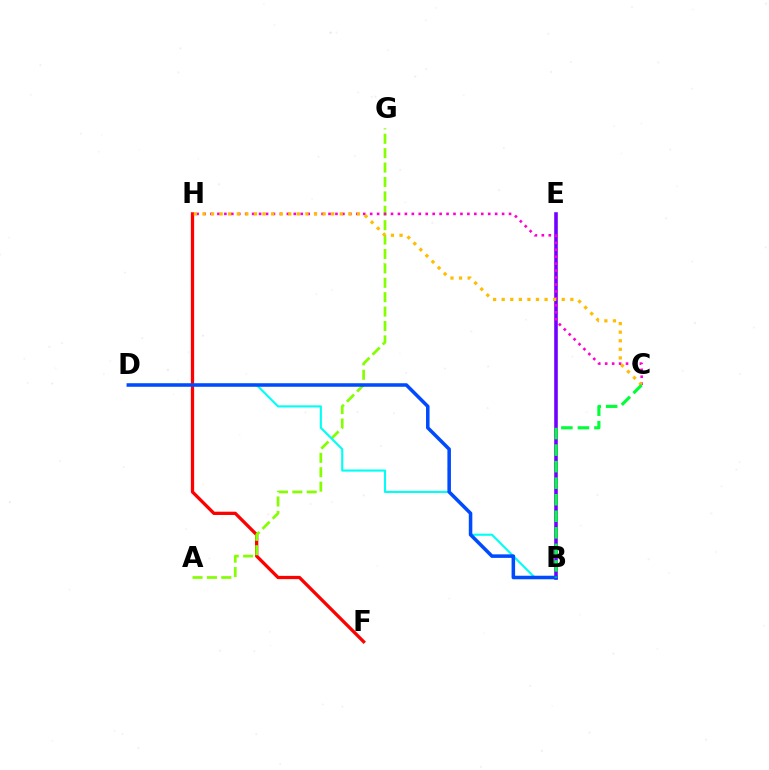{('F', 'H'): [{'color': '#ff0000', 'line_style': 'solid', 'thickness': 2.37}], ('A', 'G'): [{'color': '#84ff00', 'line_style': 'dashed', 'thickness': 1.96}], ('B', 'D'): [{'color': '#00fff6', 'line_style': 'solid', 'thickness': 1.53}, {'color': '#004bff', 'line_style': 'solid', 'thickness': 2.55}], ('B', 'E'): [{'color': '#7200ff', 'line_style': 'solid', 'thickness': 2.58}], ('C', 'H'): [{'color': '#ff00cf', 'line_style': 'dotted', 'thickness': 1.89}, {'color': '#ffbd00', 'line_style': 'dotted', 'thickness': 2.33}], ('B', 'C'): [{'color': '#00ff39', 'line_style': 'dashed', 'thickness': 2.25}]}